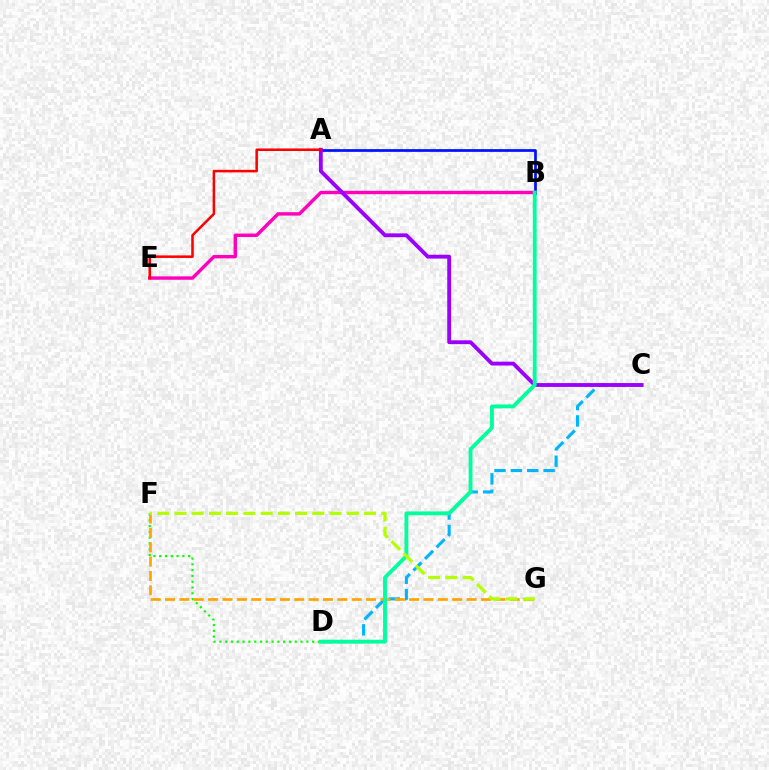{('C', 'D'): [{'color': '#00b5ff', 'line_style': 'dashed', 'thickness': 2.22}], ('D', 'F'): [{'color': '#08ff00', 'line_style': 'dotted', 'thickness': 1.57}], ('F', 'G'): [{'color': '#ffa500', 'line_style': 'dashed', 'thickness': 1.95}, {'color': '#b3ff00', 'line_style': 'dashed', 'thickness': 2.34}], ('A', 'B'): [{'color': '#0010ff', 'line_style': 'solid', 'thickness': 1.95}], ('B', 'E'): [{'color': '#ff00bd', 'line_style': 'solid', 'thickness': 2.45}], ('A', 'C'): [{'color': '#9b00ff', 'line_style': 'solid', 'thickness': 2.77}], ('B', 'D'): [{'color': '#00ff9d', 'line_style': 'solid', 'thickness': 2.77}], ('A', 'E'): [{'color': '#ff0000', 'line_style': 'solid', 'thickness': 1.82}]}